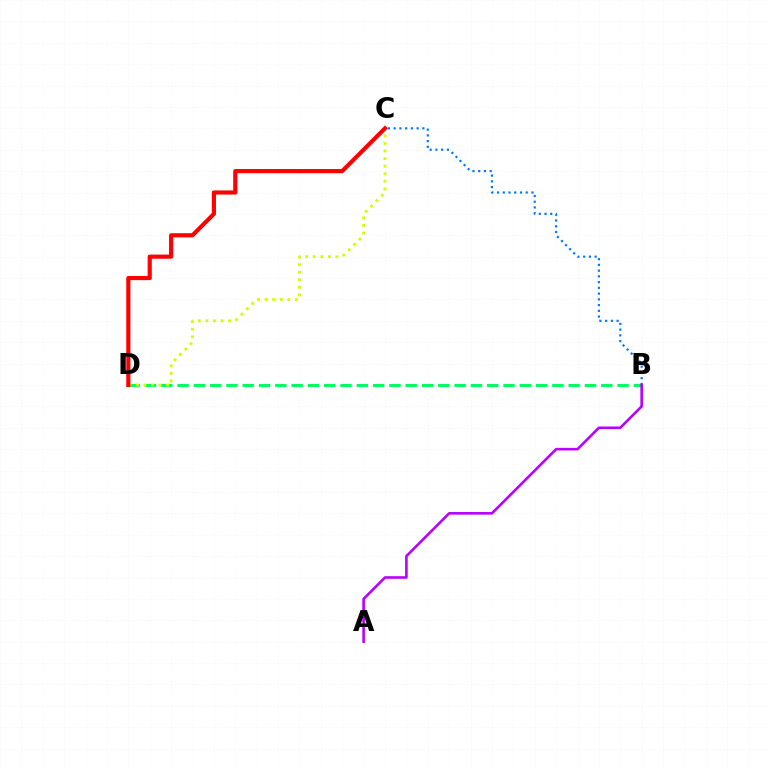{('B', 'C'): [{'color': '#0074ff', 'line_style': 'dotted', 'thickness': 1.56}], ('B', 'D'): [{'color': '#00ff5c', 'line_style': 'dashed', 'thickness': 2.21}], ('C', 'D'): [{'color': '#d1ff00', 'line_style': 'dotted', 'thickness': 2.06}, {'color': '#ff0000', 'line_style': 'solid', 'thickness': 2.99}], ('A', 'B'): [{'color': '#b900ff', 'line_style': 'solid', 'thickness': 1.88}]}